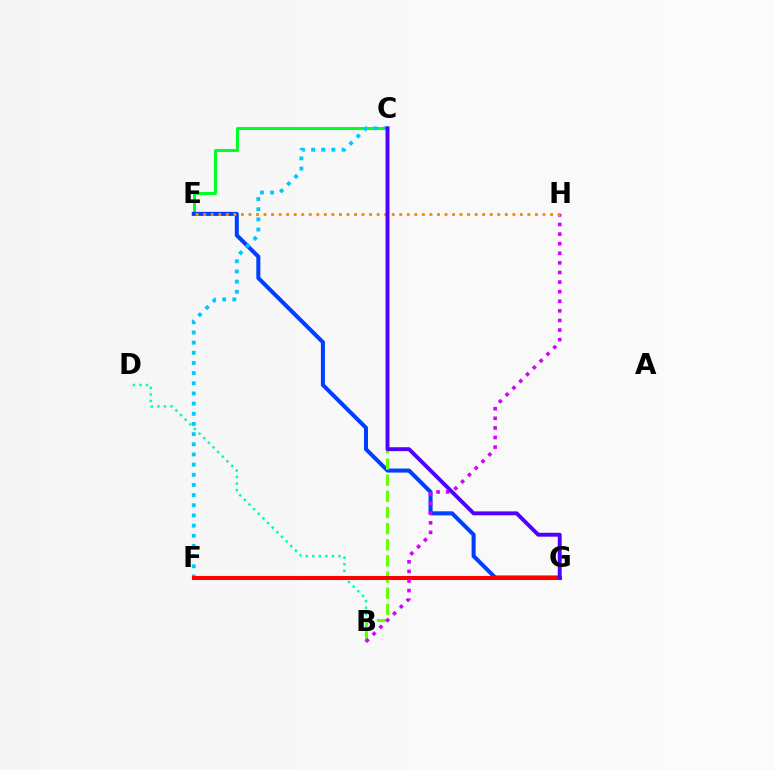{('C', 'E'): [{'color': '#00ff27', 'line_style': 'solid', 'thickness': 2.17}], ('E', 'G'): [{'color': '#003fff', 'line_style': 'solid', 'thickness': 2.91}], ('F', 'G'): [{'color': '#eeff00', 'line_style': 'dashed', 'thickness': 1.76}, {'color': '#ff00a0', 'line_style': 'solid', 'thickness': 2.77}, {'color': '#ff0000', 'line_style': 'solid', 'thickness': 2.92}], ('B', 'D'): [{'color': '#00ffaf', 'line_style': 'dotted', 'thickness': 1.78}], ('B', 'C'): [{'color': '#66ff00', 'line_style': 'dashed', 'thickness': 2.19}], ('B', 'H'): [{'color': '#d600ff', 'line_style': 'dotted', 'thickness': 2.61}], ('C', 'F'): [{'color': '#00c7ff', 'line_style': 'dotted', 'thickness': 2.76}], ('E', 'H'): [{'color': '#ff8800', 'line_style': 'dotted', 'thickness': 2.05}], ('C', 'G'): [{'color': '#4f00ff', 'line_style': 'solid', 'thickness': 2.81}]}